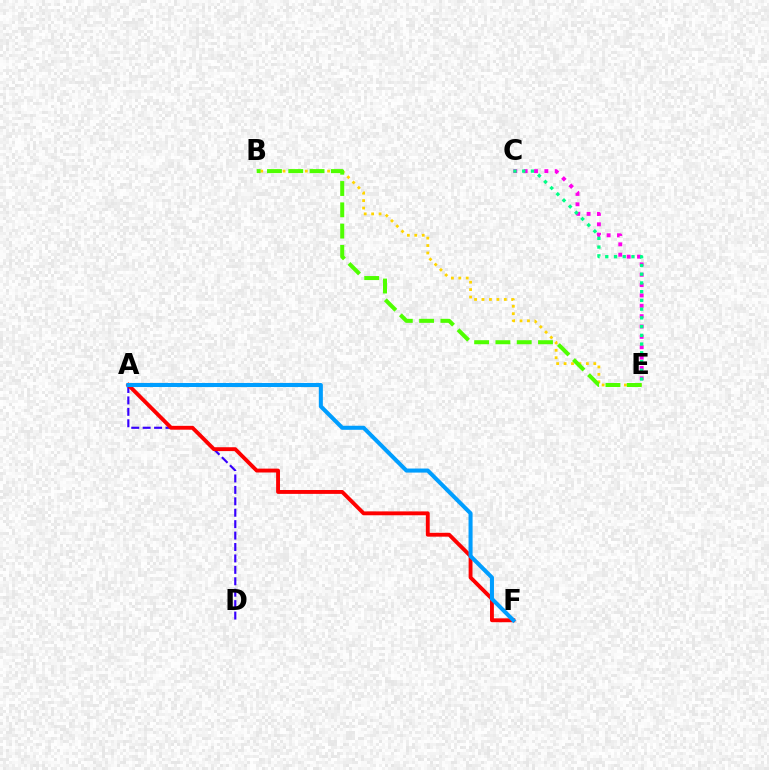{('A', 'D'): [{'color': '#3700ff', 'line_style': 'dashed', 'thickness': 1.55}], ('A', 'F'): [{'color': '#ff0000', 'line_style': 'solid', 'thickness': 2.79}, {'color': '#009eff', 'line_style': 'solid', 'thickness': 2.92}], ('B', 'E'): [{'color': '#ffd500', 'line_style': 'dotted', 'thickness': 2.02}, {'color': '#4fff00', 'line_style': 'dashed', 'thickness': 2.89}], ('C', 'E'): [{'color': '#ff00ed', 'line_style': 'dotted', 'thickness': 2.81}, {'color': '#00ff86', 'line_style': 'dotted', 'thickness': 2.37}]}